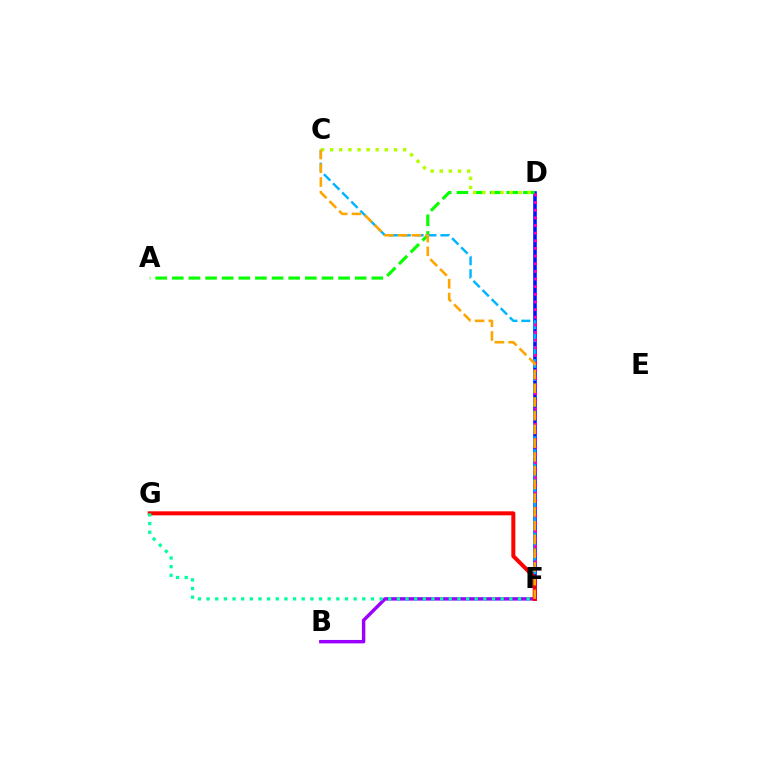{('D', 'F'): [{'color': '#0010ff', 'line_style': 'solid', 'thickness': 2.58}, {'color': '#ff00bd', 'line_style': 'dotted', 'thickness': 2.08}], ('A', 'D'): [{'color': '#08ff00', 'line_style': 'dashed', 'thickness': 2.26}], ('C', 'D'): [{'color': '#b3ff00', 'line_style': 'dotted', 'thickness': 2.48}], ('C', 'F'): [{'color': '#00b5ff', 'line_style': 'dashed', 'thickness': 1.75}, {'color': '#ffa500', 'line_style': 'dashed', 'thickness': 1.87}], ('B', 'F'): [{'color': '#9b00ff', 'line_style': 'solid', 'thickness': 2.47}], ('F', 'G'): [{'color': '#ff0000', 'line_style': 'solid', 'thickness': 2.89}, {'color': '#00ff9d', 'line_style': 'dotted', 'thickness': 2.35}]}